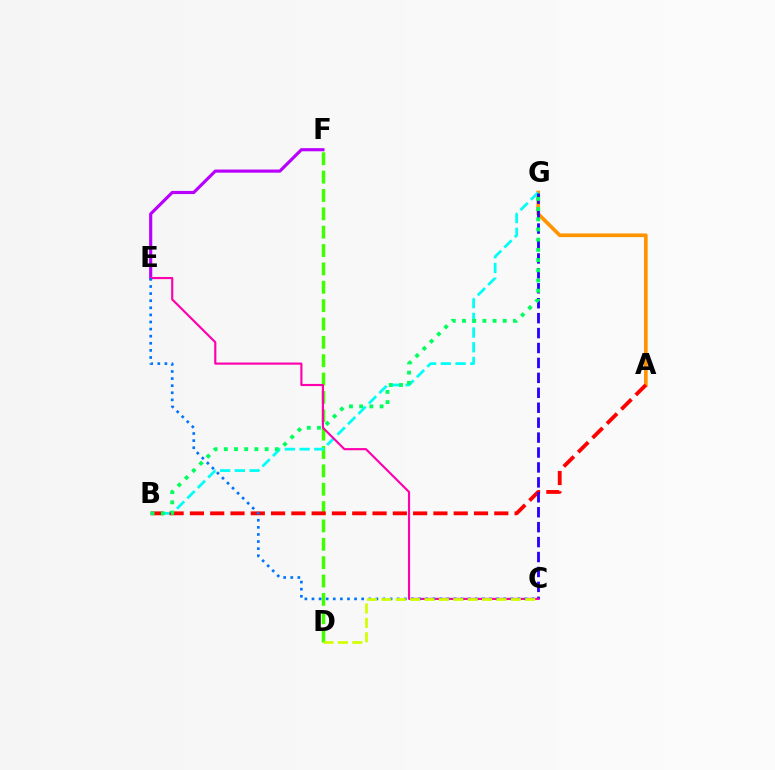{('D', 'F'): [{'color': '#3dff00', 'line_style': 'dashed', 'thickness': 2.49}], ('A', 'G'): [{'color': '#ff9400', 'line_style': 'solid', 'thickness': 2.65}], ('B', 'G'): [{'color': '#00fff6', 'line_style': 'dashed', 'thickness': 2.0}, {'color': '#00ff5c', 'line_style': 'dotted', 'thickness': 2.77}], ('E', 'F'): [{'color': '#b900ff', 'line_style': 'solid', 'thickness': 2.26}], ('A', 'B'): [{'color': '#ff0000', 'line_style': 'dashed', 'thickness': 2.76}], ('C', 'G'): [{'color': '#2500ff', 'line_style': 'dashed', 'thickness': 2.03}], ('C', 'E'): [{'color': '#ff00ac', 'line_style': 'solid', 'thickness': 1.54}, {'color': '#0074ff', 'line_style': 'dotted', 'thickness': 1.93}], ('C', 'D'): [{'color': '#d1ff00', 'line_style': 'dashed', 'thickness': 1.96}]}